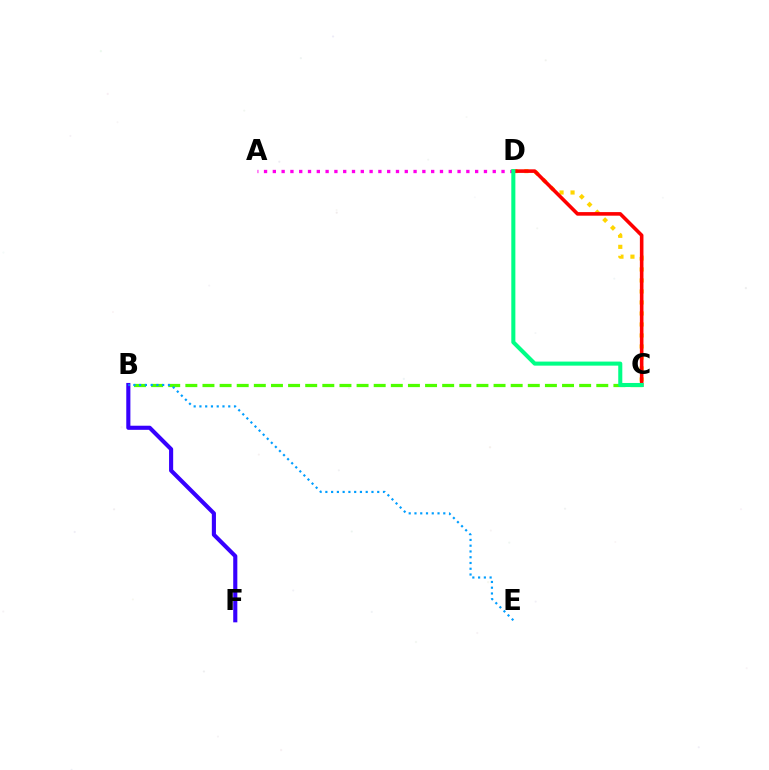{('B', 'C'): [{'color': '#4fff00', 'line_style': 'dashed', 'thickness': 2.33}], ('C', 'D'): [{'color': '#ffd500', 'line_style': 'dotted', 'thickness': 2.99}, {'color': '#ff0000', 'line_style': 'solid', 'thickness': 2.58}, {'color': '#00ff86', 'line_style': 'solid', 'thickness': 2.92}], ('A', 'D'): [{'color': '#ff00ed', 'line_style': 'dotted', 'thickness': 2.39}], ('B', 'F'): [{'color': '#3700ff', 'line_style': 'solid', 'thickness': 2.96}], ('B', 'E'): [{'color': '#009eff', 'line_style': 'dotted', 'thickness': 1.57}]}